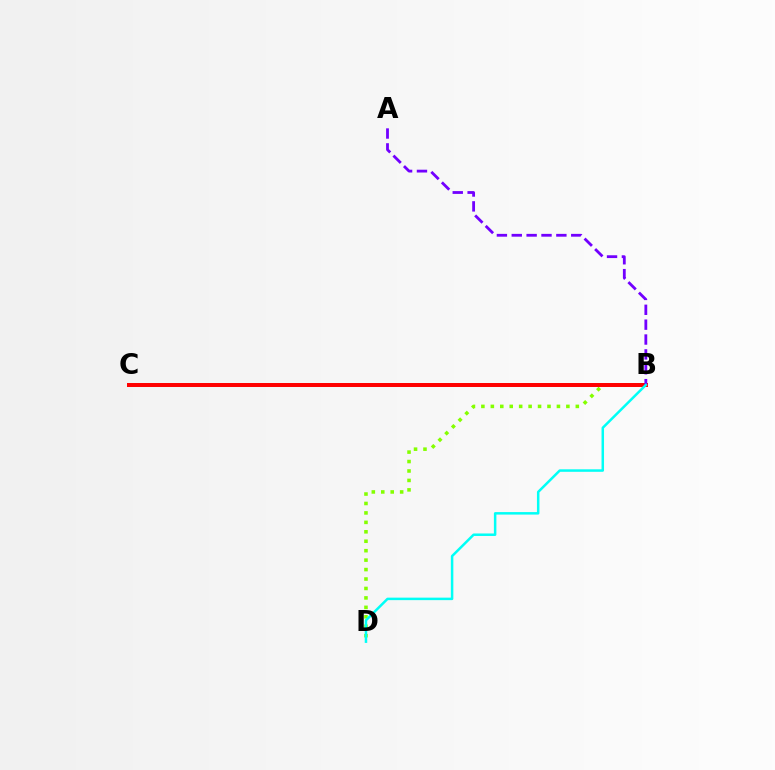{('B', 'D'): [{'color': '#84ff00', 'line_style': 'dotted', 'thickness': 2.57}, {'color': '#00fff6', 'line_style': 'solid', 'thickness': 1.8}], ('B', 'C'): [{'color': '#ff0000', 'line_style': 'solid', 'thickness': 2.86}], ('A', 'B'): [{'color': '#7200ff', 'line_style': 'dashed', 'thickness': 2.02}]}